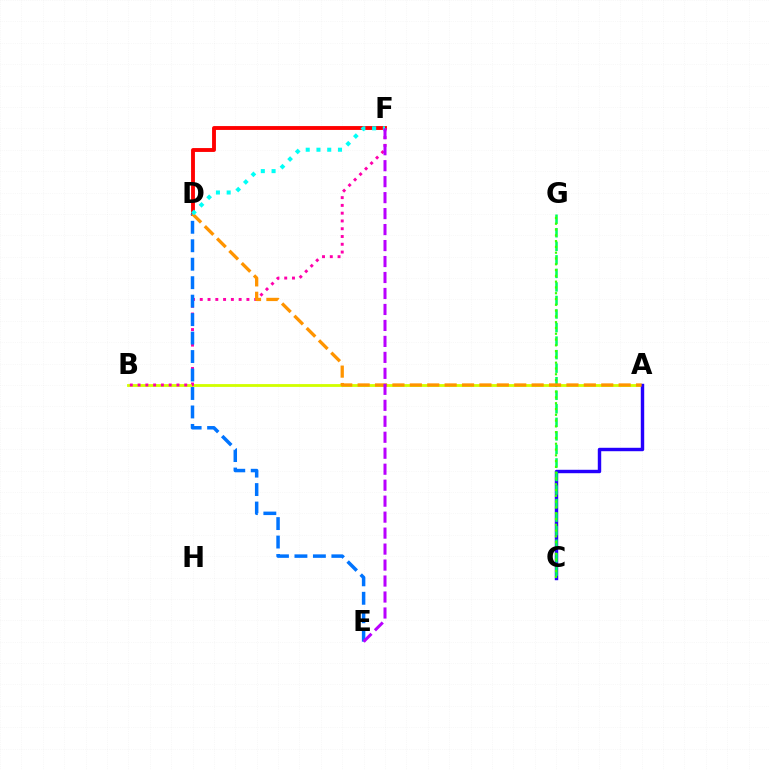{('D', 'F'): [{'color': '#ff0000', 'line_style': 'solid', 'thickness': 2.78}, {'color': '#00fff6', 'line_style': 'dotted', 'thickness': 2.92}], ('A', 'B'): [{'color': '#d1ff00', 'line_style': 'solid', 'thickness': 2.03}], ('A', 'C'): [{'color': '#2500ff', 'line_style': 'solid', 'thickness': 2.46}], ('C', 'G'): [{'color': '#00ff5c', 'line_style': 'dashed', 'thickness': 1.84}, {'color': '#3dff00', 'line_style': 'dotted', 'thickness': 1.57}], ('B', 'F'): [{'color': '#ff00ac', 'line_style': 'dotted', 'thickness': 2.11}], ('D', 'E'): [{'color': '#0074ff', 'line_style': 'dashed', 'thickness': 2.51}], ('A', 'D'): [{'color': '#ff9400', 'line_style': 'dashed', 'thickness': 2.36}], ('E', 'F'): [{'color': '#b900ff', 'line_style': 'dashed', 'thickness': 2.17}]}